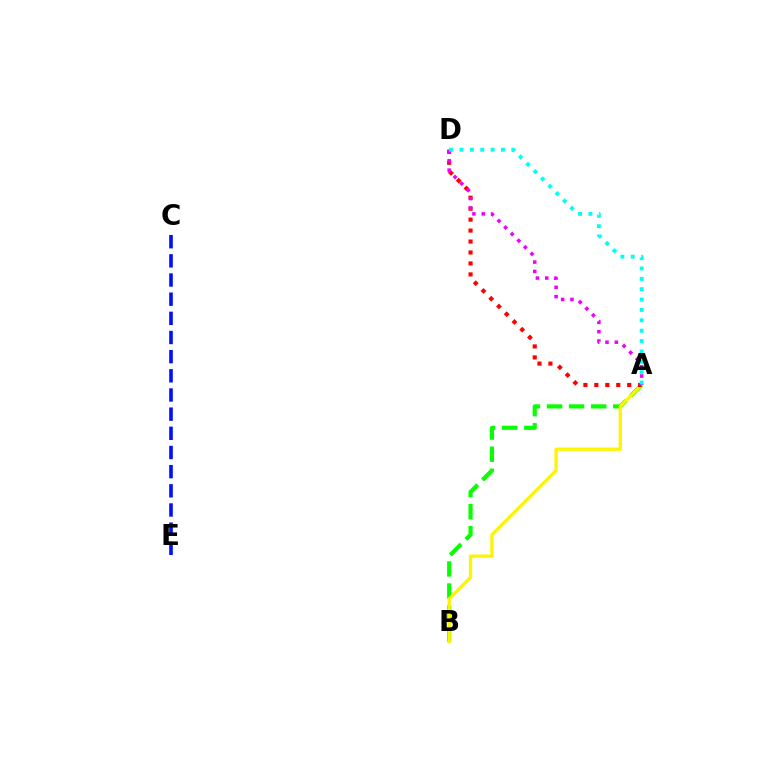{('A', 'B'): [{'color': '#08ff00', 'line_style': 'dashed', 'thickness': 3.0}, {'color': '#fcf500', 'line_style': 'solid', 'thickness': 2.38}], ('C', 'E'): [{'color': '#0010ff', 'line_style': 'dashed', 'thickness': 2.6}], ('A', 'D'): [{'color': '#ff0000', 'line_style': 'dotted', 'thickness': 2.98}, {'color': '#ee00ff', 'line_style': 'dotted', 'thickness': 2.53}, {'color': '#00fff6', 'line_style': 'dotted', 'thickness': 2.82}]}